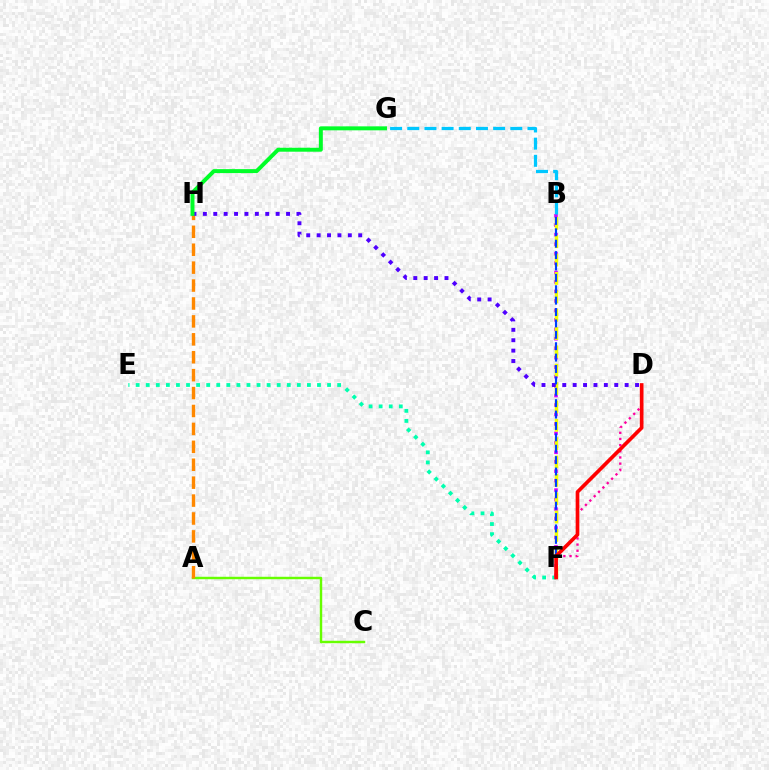{('E', 'F'): [{'color': '#00ffaf', 'line_style': 'dotted', 'thickness': 2.74}], ('B', 'F'): [{'color': '#d600ff', 'line_style': 'dotted', 'thickness': 2.57}, {'color': '#eeff00', 'line_style': 'dashed', 'thickness': 2.49}, {'color': '#003fff', 'line_style': 'dashed', 'thickness': 1.55}], ('B', 'G'): [{'color': '#00c7ff', 'line_style': 'dashed', 'thickness': 2.33}], ('A', 'C'): [{'color': '#66ff00', 'line_style': 'solid', 'thickness': 1.76}], ('A', 'H'): [{'color': '#ff8800', 'line_style': 'dashed', 'thickness': 2.43}], ('D', 'F'): [{'color': '#ff00a0', 'line_style': 'dotted', 'thickness': 1.68}, {'color': '#ff0000', 'line_style': 'solid', 'thickness': 2.65}], ('D', 'H'): [{'color': '#4f00ff', 'line_style': 'dotted', 'thickness': 2.82}], ('G', 'H'): [{'color': '#00ff27', 'line_style': 'solid', 'thickness': 2.85}]}